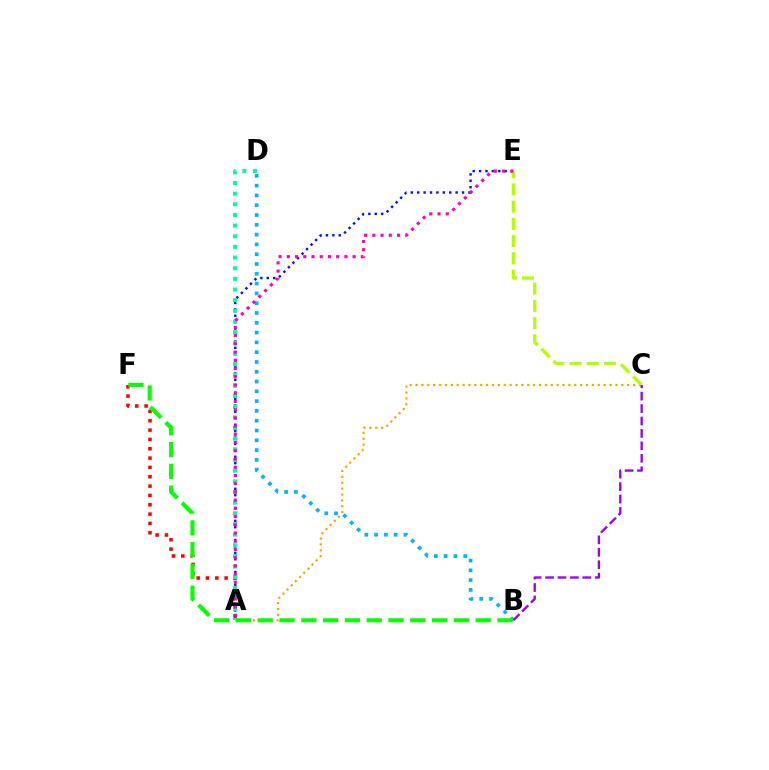{('A', 'E'): [{'color': '#0010ff', 'line_style': 'dotted', 'thickness': 1.74}, {'color': '#ff00bd', 'line_style': 'dotted', 'thickness': 2.23}], ('B', 'D'): [{'color': '#00b5ff', 'line_style': 'dotted', 'thickness': 2.66}], ('A', 'C'): [{'color': '#ffa500', 'line_style': 'dotted', 'thickness': 1.6}], ('C', 'E'): [{'color': '#b3ff00', 'line_style': 'dashed', 'thickness': 2.34}], ('A', 'F'): [{'color': '#ff0000', 'line_style': 'dotted', 'thickness': 2.54}], ('A', 'D'): [{'color': '#00ff9d', 'line_style': 'dotted', 'thickness': 2.9}], ('B', 'C'): [{'color': '#9b00ff', 'line_style': 'dashed', 'thickness': 1.69}], ('B', 'F'): [{'color': '#08ff00', 'line_style': 'dashed', 'thickness': 2.96}]}